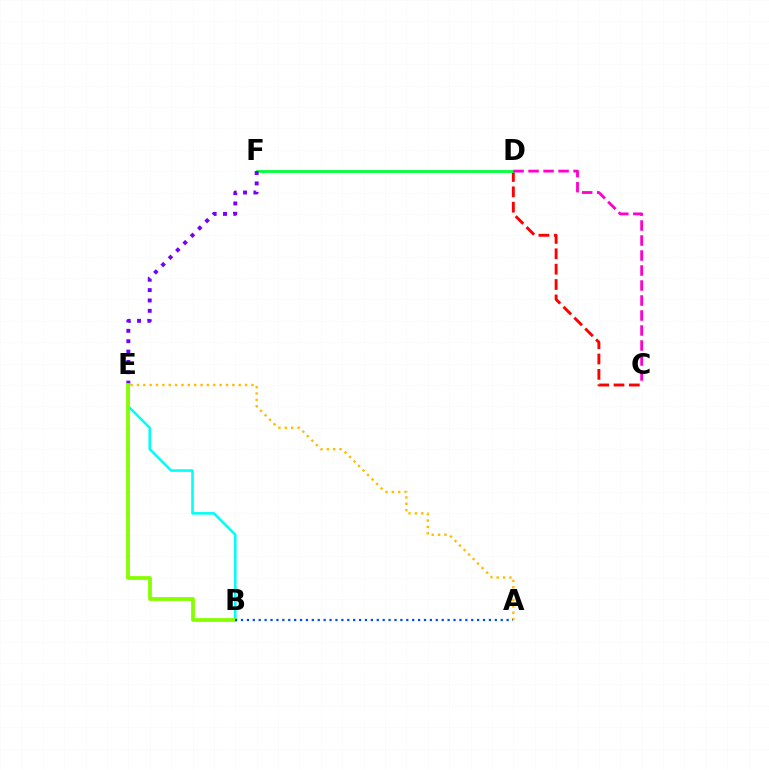{('C', 'D'): [{'color': '#ff0000', 'line_style': 'dashed', 'thickness': 2.09}, {'color': '#ff00cf', 'line_style': 'dashed', 'thickness': 2.04}], ('D', 'F'): [{'color': '#00ff39', 'line_style': 'solid', 'thickness': 2.0}], ('B', 'E'): [{'color': '#00fff6', 'line_style': 'solid', 'thickness': 1.84}, {'color': '#84ff00', 'line_style': 'solid', 'thickness': 2.7}], ('E', 'F'): [{'color': '#7200ff', 'line_style': 'dotted', 'thickness': 2.81}], ('A', 'E'): [{'color': '#ffbd00', 'line_style': 'dotted', 'thickness': 1.73}], ('A', 'B'): [{'color': '#004bff', 'line_style': 'dotted', 'thickness': 1.6}]}